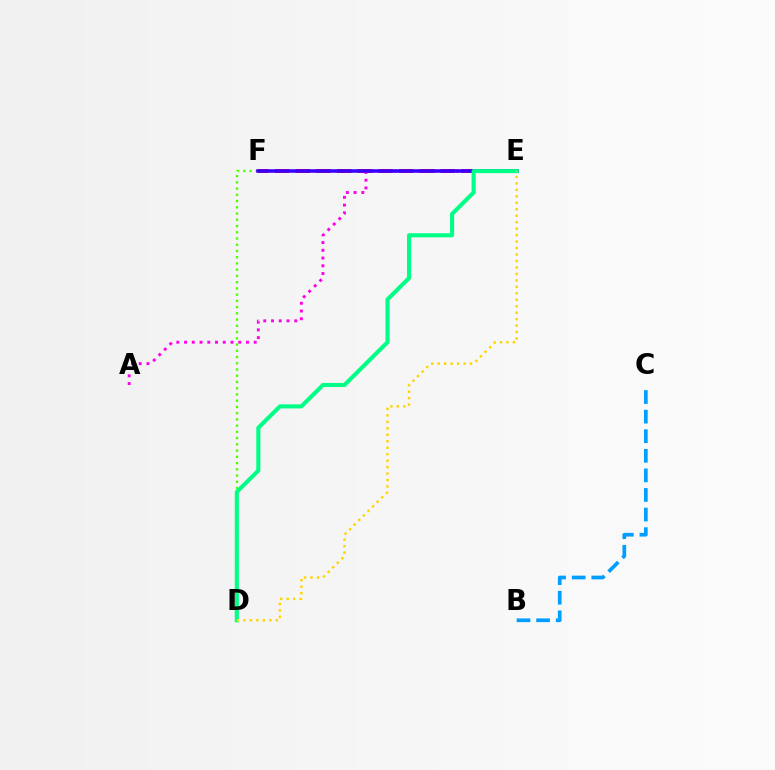{('D', 'F'): [{'color': '#4fff00', 'line_style': 'dotted', 'thickness': 1.69}], ('E', 'F'): [{'color': '#ff0000', 'line_style': 'dashed', 'thickness': 2.81}, {'color': '#3700ff', 'line_style': 'solid', 'thickness': 2.56}], ('A', 'E'): [{'color': '#ff00ed', 'line_style': 'dotted', 'thickness': 2.1}], ('D', 'E'): [{'color': '#00ff86', 'line_style': 'solid', 'thickness': 2.93}, {'color': '#ffd500', 'line_style': 'dotted', 'thickness': 1.76}], ('B', 'C'): [{'color': '#009eff', 'line_style': 'dashed', 'thickness': 2.66}]}